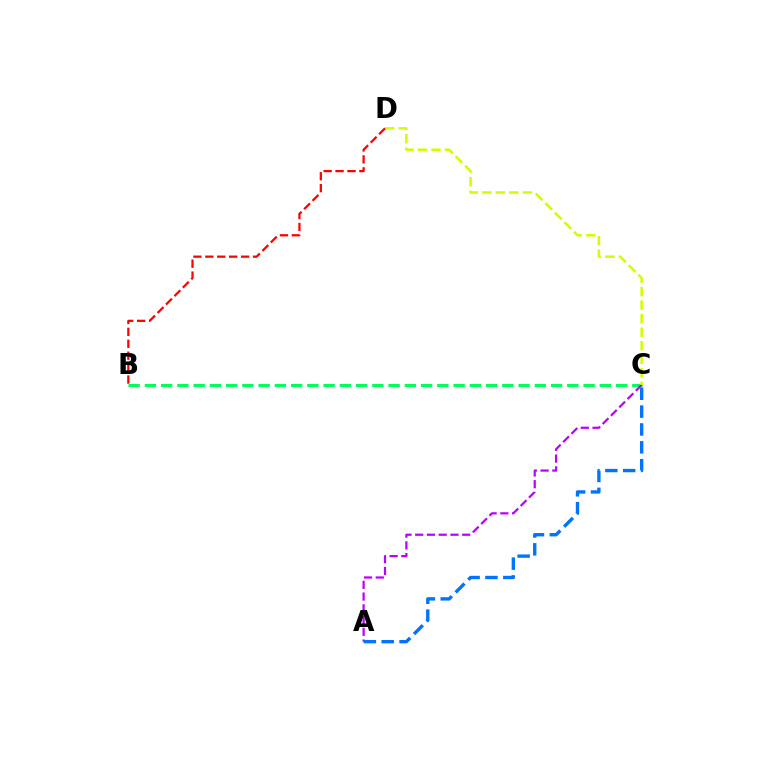{('B', 'C'): [{'color': '#00ff5c', 'line_style': 'dashed', 'thickness': 2.21}], ('A', 'C'): [{'color': '#b900ff', 'line_style': 'dashed', 'thickness': 1.6}, {'color': '#0074ff', 'line_style': 'dashed', 'thickness': 2.43}], ('C', 'D'): [{'color': '#d1ff00', 'line_style': 'dashed', 'thickness': 1.84}], ('B', 'D'): [{'color': '#ff0000', 'line_style': 'dashed', 'thickness': 1.62}]}